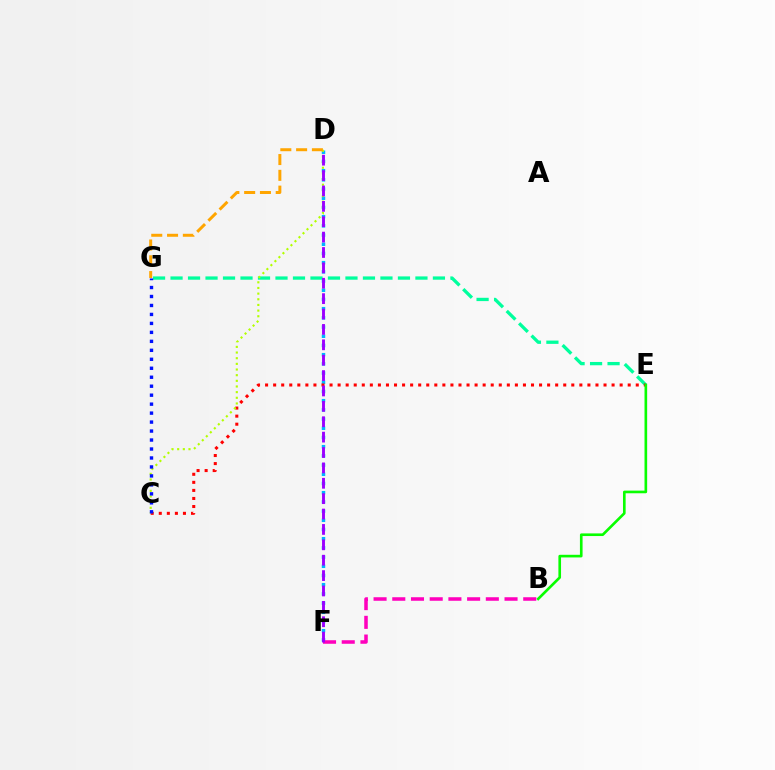{('E', 'G'): [{'color': '#00ff9d', 'line_style': 'dashed', 'thickness': 2.38}], ('D', 'F'): [{'color': '#00b5ff', 'line_style': 'dotted', 'thickness': 2.5}, {'color': '#9b00ff', 'line_style': 'dashed', 'thickness': 2.09}], ('C', 'E'): [{'color': '#ff0000', 'line_style': 'dotted', 'thickness': 2.19}], ('C', 'D'): [{'color': '#b3ff00', 'line_style': 'dotted', 'thickness': 1.54}], ('B', 'E'): [{'color': '#08ff00', 'line_style': 'solid', 'thickness': 1.9}], ('D', 'G'): [{'color': '#ffa500', 'line_style': 'dashed', 'thickness': 2.14}], ('B', 'F'): [{'color': '#ff00bd', 'line_style': 'dashed', 'thickness': 2.54}], ('C', 'G'): [{'color': '#0010ff', 'line_style': 'dotted', 'thickness': 2.44}]}